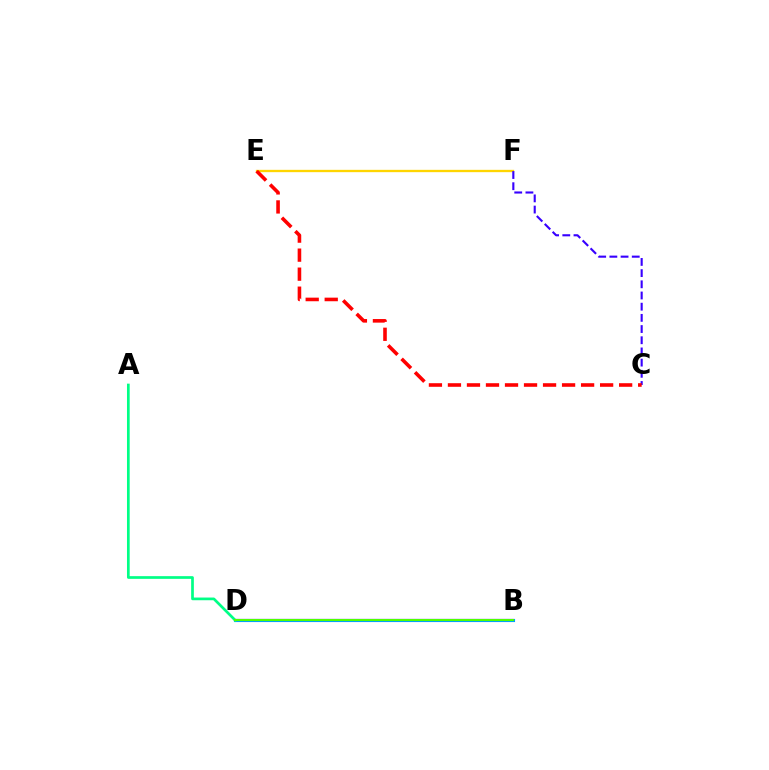{('B', 'D'): [{'color': '#ff00ed', 'line_style': 'solid', 'thickness': 1.55}, {'color': '#009eff', 'line_style': 'solid', 'thickness': 2.25}, {'color': '#4fff00', 'line_style': 'solid', 'thickness': 1.5}], ('E', 'F'): [{'color': '#ffd500', 'line_style': 'solid', 'thickness': 1.68}], ('C', 'F'): [{'color': '#3700ff', 'line_style': 'dashed', 'thickness': 1.52}], ('A', 'D'): [{'color': '#00ff86', 'line_style': 'solid', 'thickness': 1.94}], ('C', 'E'): [{'color': '#ff0000', 'line_style': 'dashed', 'thickness': 2.58}]}